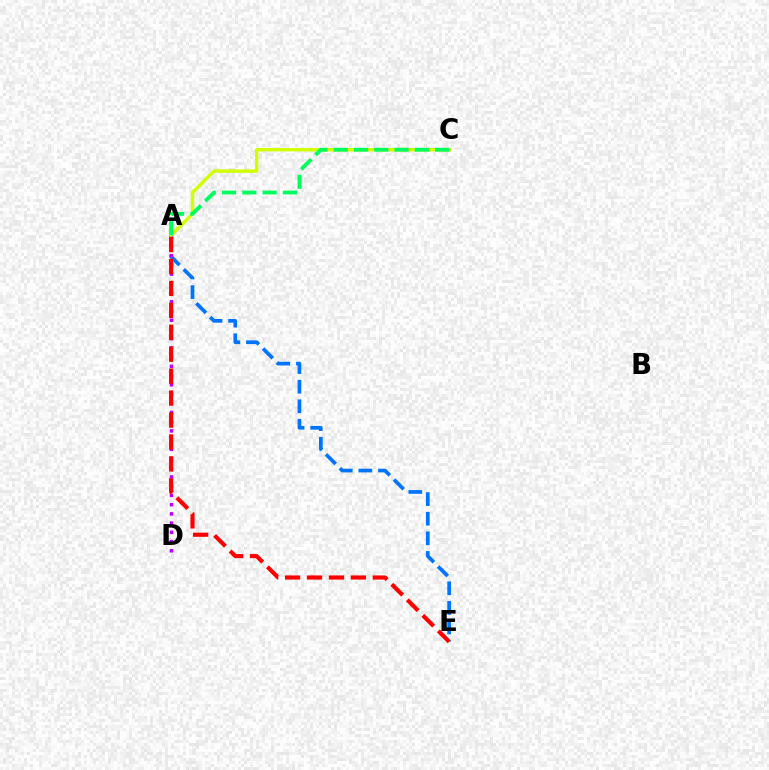{('A', 'E'): [{'color': '#0074ff', 'line_style': 'dashed', 'thickness': 2.66}, {'color': '#ff0000', 'line_style': 'dashed', 'thickness': 2.98}], ('A', 'D'): [{'color': '#b900ff', 'line_style': 'dotted', 'thickness': 2.51}], ('A', 'C'): [{'color': '#d1ff00', 'line_style': 'solid', 'thickness': 2.44}, {'color': '#00ff5c', 'line_style': 'dashed', 'thickness': 2.75}]}